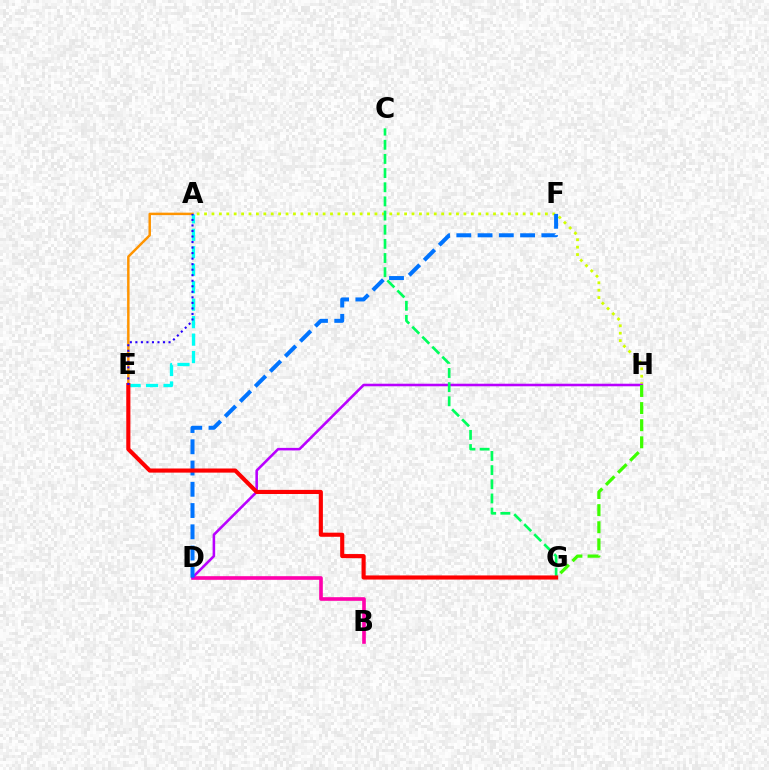{('A', 'H'): [{'color': '#d1ff00', 'line_style': 'dotted', 'thickness': 2.01}], ('B', 'D'): [{'color': '#ff00ac', 'line_style': 'solid', 'thickness': 2.62}], ('D', 'H'): [{'color': '#b900ff', 'line_style': 'solid', 'thickness': 1.85}], ('D', 'F'): [{'color': '#0074ff', 'line_style': 'dashed', 'thickness': 2.89}], ('G', 'H'): [{'color': '#3dff00', 'line_style': 'dashed', 'thickness': 2.32}], ('C', 'G'): [{'color': '#00ff5c', 'line_style': 'dashed', 'thickness': 1.92}], ('A', 'E'): [{'color': '#ff9400', 'line_style': 'solid', 'thickness': 1.78}, {'color': '#00fff6', 'line_style': 'dashed', 'thickness': 2.37}, {'color': '#2500ff', 'line_style': 'dotted', 'thickness': 1.5}], ('E', 'G'): [{'color': '#ff0000', 'line_style': 'solid', 'thickness': 2.97}]}